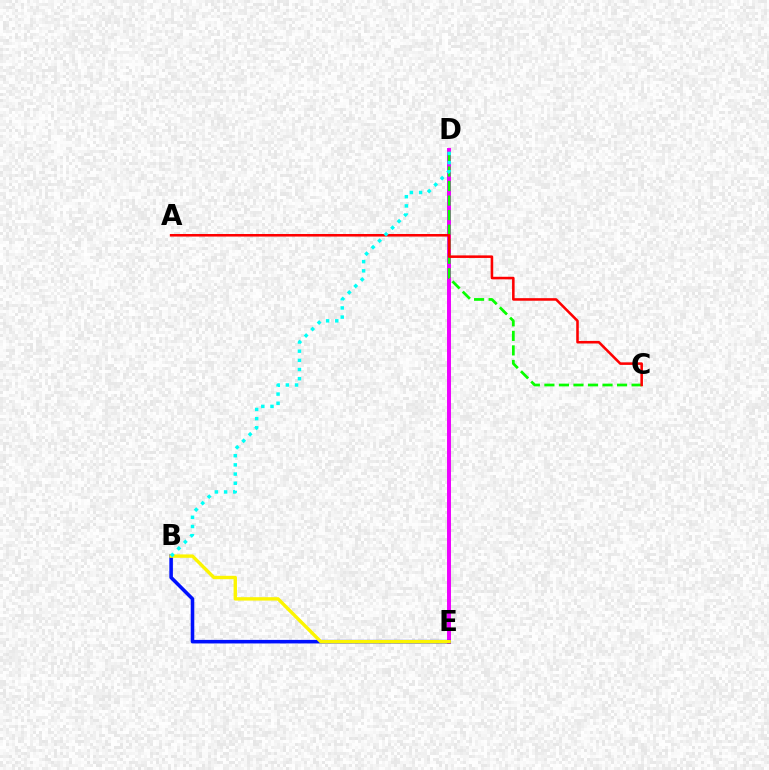{('D', 'E'): [{'color': '#ee00ff', 'line_style': 'solid', 'thickness': 2.84}], ('B', 'E'): [{'color': '#0010ff', 'line_style': 'solid', 'thickness': 2.56}, {'color': '#fcf500', 'line_style': 'solid', 'thickness': 2.44}], ('C', 'D'): [{'color': '#08ff00', 'line_style': 'dashed', 'thickness': 1.97}], ('A', 'C'): [{'color': '#ff0000', 'line_style': 'solid', 'thickness': 1.84}], ('B', 'D'): [{'color': '#00fff6', 'line_style': 'dotted', 'thickness': 2.5}]}